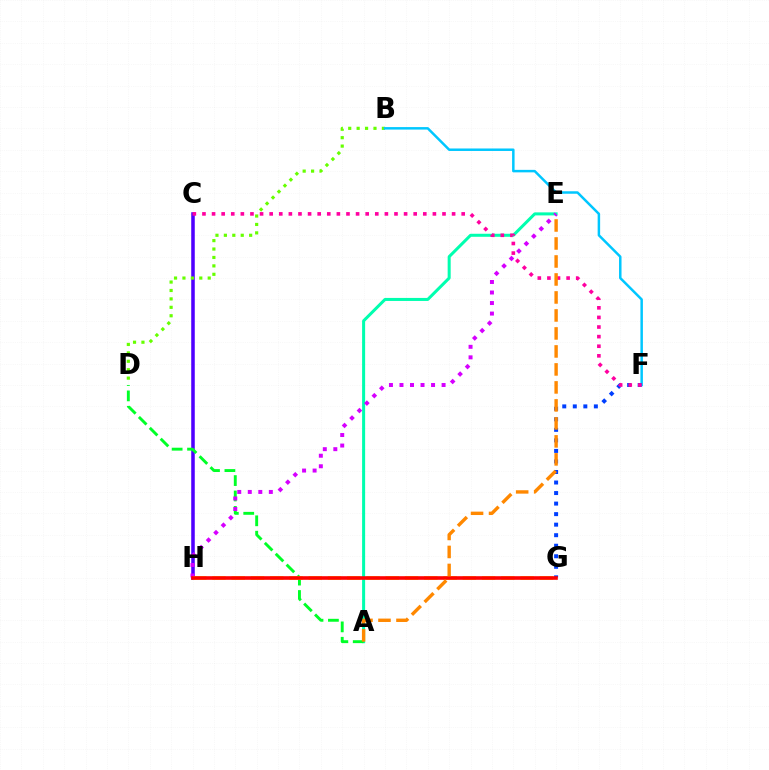{('A', 'E'): [{'color': '#00ffaf', 'line_style': 'solid', 'thickness': 2.18}, {'color': '#ff8800', 'line_style': 'dashed', 'thickness': 2.44}], ('C', 'H'): [{'color': '#4f00ff', 'line_style': 'solid', 'thickness': 2.55}], ('B', 'D'): [{'color': '#66ff00', 'line_style': 'dotted', 'thickness': 2.29}], ('A', 'D'): [{'color': '#00ff27', 'line_style': 'dashed', 'thickness': 2.09}], ('B', 'F'): [{'color': '#00c7ff', 'line_style': 'solid', 'thickness': 1.79}], ('F', 'G'): [{'color': '#003fff', 'line_style': 'dotted', 'thickness': 2.86}], ('C', 'F'): [{'color': '#ff00a0', 'line_style': 'dotted', 'thickness': 2.61}], ('E', 'H'): [{'color': '#d600ff', 'line_style': 'dotted', 'thickness': 2.86}], ('G', 'H'): [{'color': '#eeff00', 'line_style': 'dashed', 'thickness': 2.62}, {'color': '#ff0000', 'line_style': 'solid', 'thickness': 2.6}]}